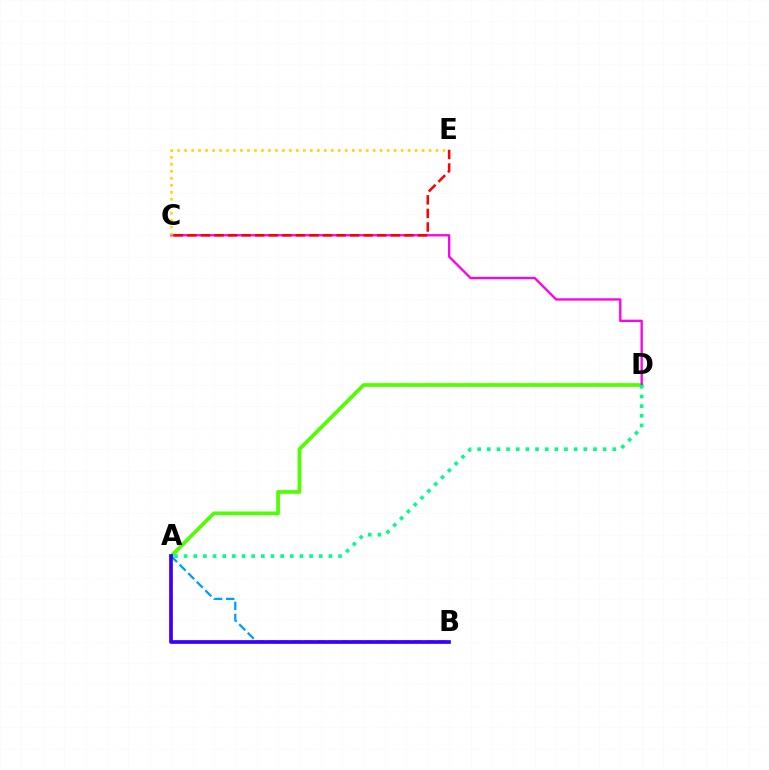{('A', 'D'): [{'color': '#4fff00', 'line_style': 'solid', 'thickness': 2.67}, {'color': '#00ff86', 'line_style': 'dotted', 'thickness': 2.62}], ('C', 'D'): [{'color': '#ff00ed', 'line_style': 'solid', 'thickness': 1.68}], ('C', 'E'): [{'color': '#ff0000', 'line_style': 'dashed', 'thickness': 1.84}, {'color': '#ffd500', 'line_style': 'dotted', 'thickness': 1.9}], ('A', 'B'): [{'color': '#009eff', 'line_style': 'dashed', 'thickness': 1.64}, {'color': '#3700ff', 'line_style': 'solid', 'thickness': 2.66}]}